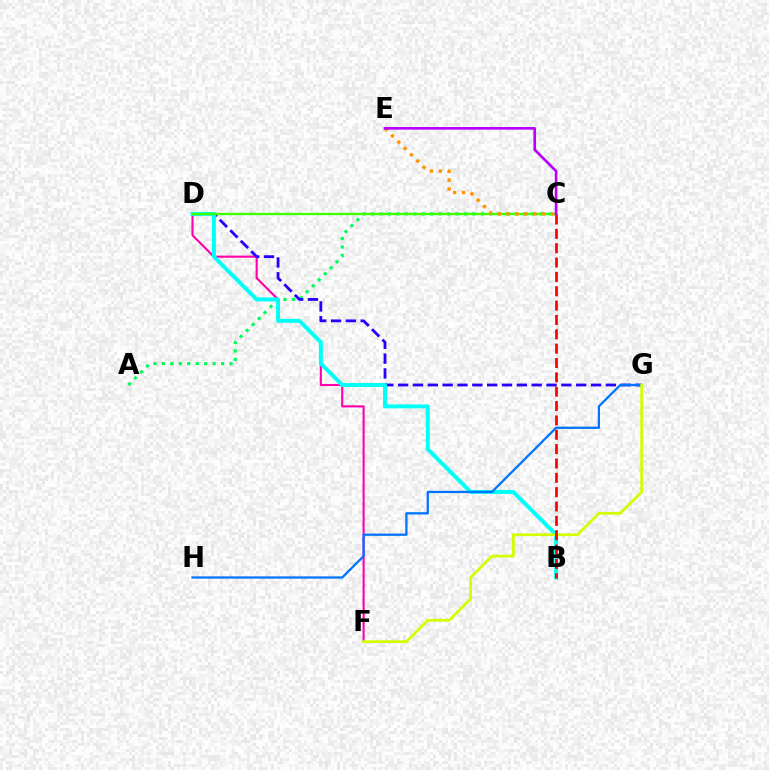{('D', 'F'): [{'color': '#ff00ac', 'line_style': 'solid', 'thickness': 1.53}], ('A', 'C'): [{'color': '#00ff5c', 'line_style': 'dotted', 'thickness': 2.3}], ('D', 'G'): [{'color': '#2500ff', 'line_style': 'dashed', 'thickness': 2.02}], ('B', 'D'): [{'color': '#00fff6', 'line_style': 'solid', 'thickness': 2.84}], ('G', 'H'): [{'color': '#0074ff', 'line_style': 'solid', 'thickness': 1.63}], ('C', 'D'): [{'color': '#3dff00', 'line_style': 'solid', 'thickness': 1.69}], ('F', 'G'): [{'color': '#d1ff00', 'line_style': 'solid', 'thickness': 1.99}], ('C', 'E'): [{'color': '#ff9400', 'line_style': 'dotted', 'thickness': 2.42}, {'color': '#b900ff', 'line_style': 'solid', 'thickness': 1.92}], ('B', 'C'): [{'color': '#ff0000', 'line_style': 'dashed', 'thickness': 1.95}]}